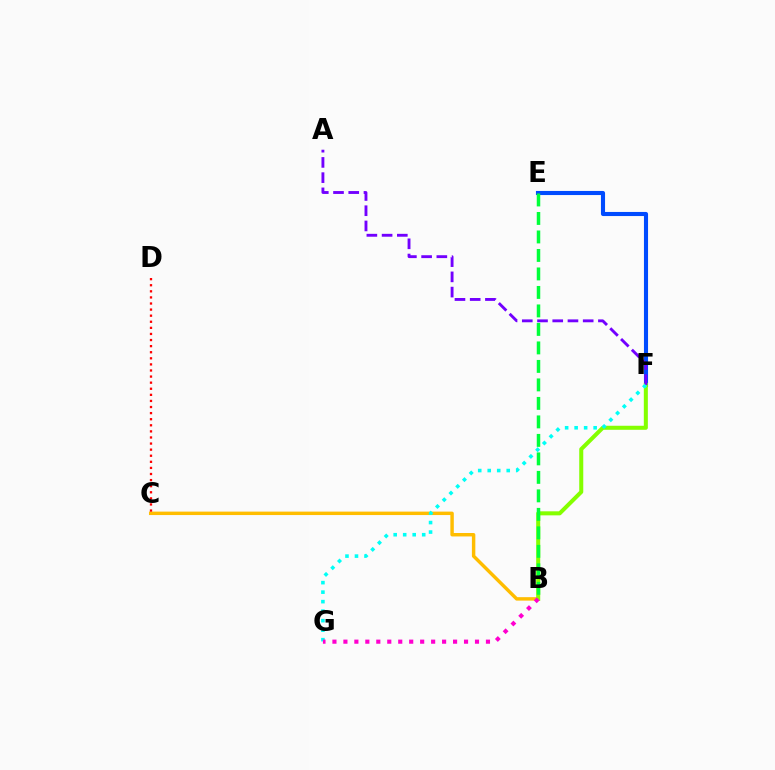{('B', 'C'): [{'color': '#ffbd00', 'line_style': 'solid', 'thickness': 2.48}], ('E', 'F'): [{'color': '#004bff', 'line_style': 'solid', 'thickness': 2.95}], ('B', 'F'): [{'color': '#84ff00', 'line_style': 'solid', 'thickness': 2.9}], ('A', 'F'): [{'color': '#7200ff', 'line_style': 'dashed', 'thickness': 2.07}], ('B', 'E'): [{'color': '#00ff39', 'line_style': 'dashed', 'thickness': 2.51}], ('F', 'G'): [{'color': '#00fff6', 'line_style': 'dotted', 'thickness': 2.58}], ('C', 'D'): [{'color': '#ff0000', 'line_style': 'dotted', 'thickness': 1.65}], ('B', 'G'): [{'color': '#ff00cf', 'line_style': 'dotted', 'thickness': 2.98}]}